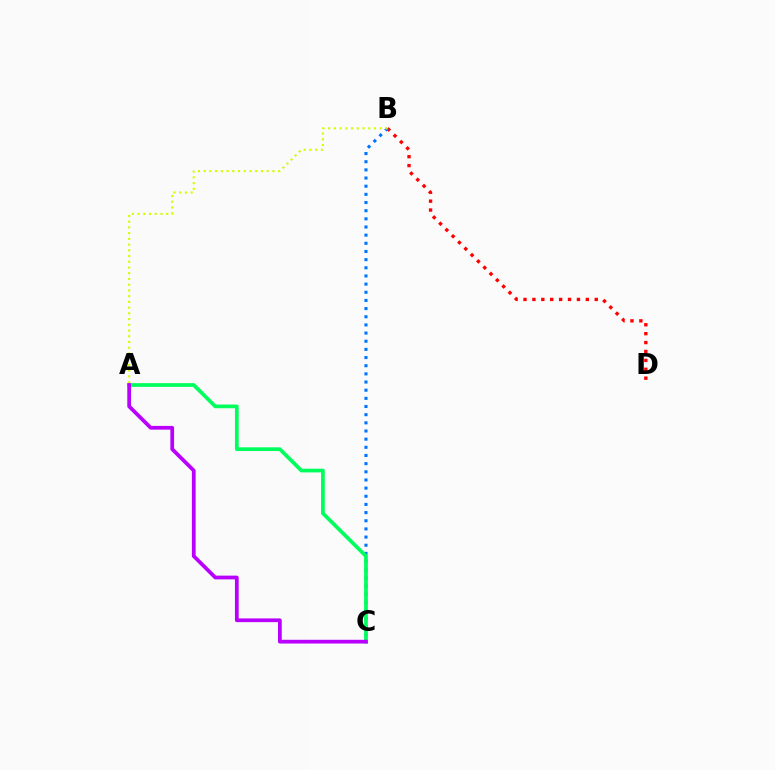{('B', 'D'): [{'color': '#ff0000', 'line_style': 'dotted', 'thickness': 2.42}], ('B', 'C'): [{'color': '#0074ff', 'line_style': 'dotted', 'thickness': 2.22}], ('A', 'B'): [{'color': '#d1ff00', 'line_style': 'dotted', 'thickness': 1.56}], ('A', 'C'): [{'color': '#00ff5c', 'line_style': 'solid', 'thickness': 2.68}, {'color': '#b900ff', 'line_style': 'solid', 'thickness': 2.7}]}